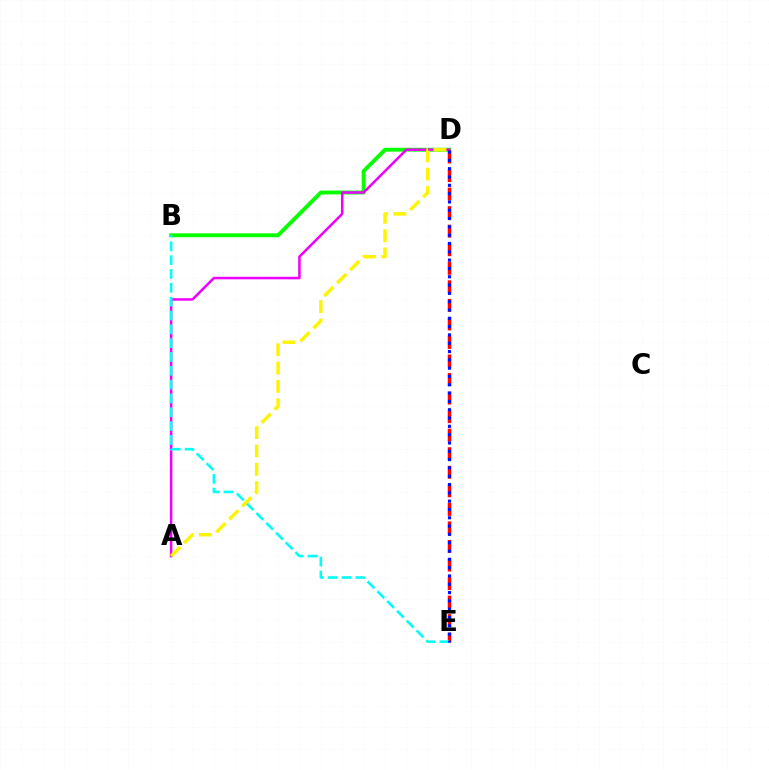{('B', 'D'): [{'color': '#08ff00', 'line_style': 'solid', 'thickness': 2.78}], ('A', 'D'): [{'color': '#ee00ff', 'line_style': 'solid', 'thickness': 1.81}, {'color': '#fcf500', 'line_style': 'dashed', 'thickness': 2.49}], ('D', 'E'): [{'color': '#ff0000', 'line_style': 'dashed', 'thickness': 2.52}, {'color': '#0010ff', 'line_style': 'dotted', 'thickness': 2.26}], ('B', 'E'): [{'color': '#00fff6', 'line_style': 'dashed', 'thickness': 1.88}]}